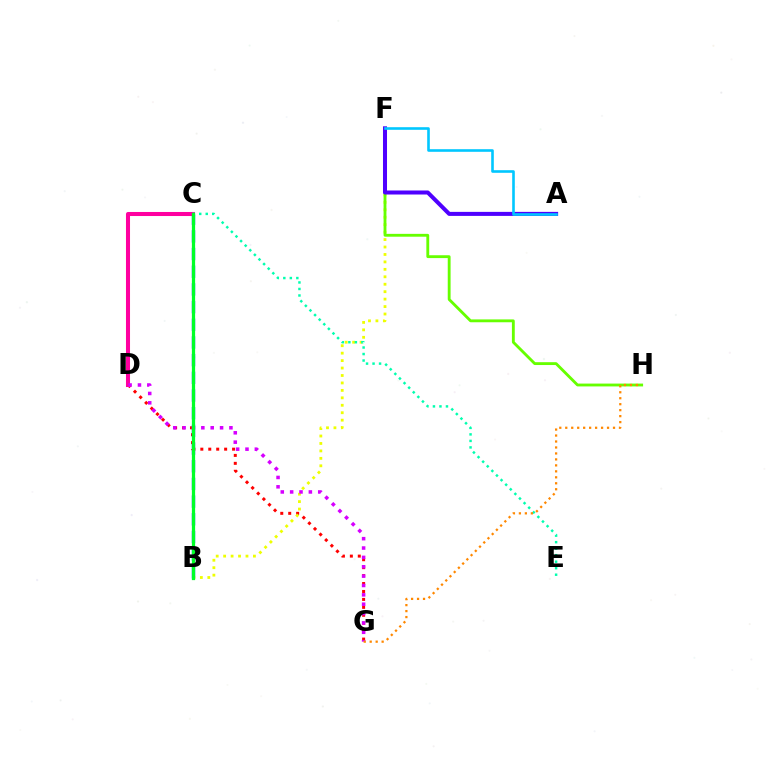{('D', 'G'): [{'color': '#ff0000', 'line_style': 'dotted', 'thickness': 2.16}, {'color': '#d600ff', 'line_style': 'dotted', 'thickness': 2.54}], ('B', 'C'): [{'color': '#003fff', 'line_style': 'dashed', 'thickness': 2.4}, {'color': '#00ff27', 'line_style': 'solid', 'thickness': 2.34}], ('C', 'D'): [{'color': '#ff00a0', 'line_style': 'solid', 'thickness': 2.91}], ('B', 'F'): [{'color': '#eeff00', 'line_style': 'dotted', 'thickness': 2.02}], ('C', 'E'): [{'color': '#00ffaf', 'line_style': 'dotted', 'thickness': 1.77}], ('F', 'H'): [{'color': '#66ff00', 'line_style': 'solid', 'thickness': 2.05}], ('A', 'F'): [{'color': '#4f00ff', 'line_style': 'solid', 'thickness': 2.9}, {'color': '#00c7ff', 'line_style': 'solid', 'thickness': 1.88}], ('G', 'H'): [{'color': '#ff8800', 'line_style': 'dotted', 'thickness': 1.62}]}